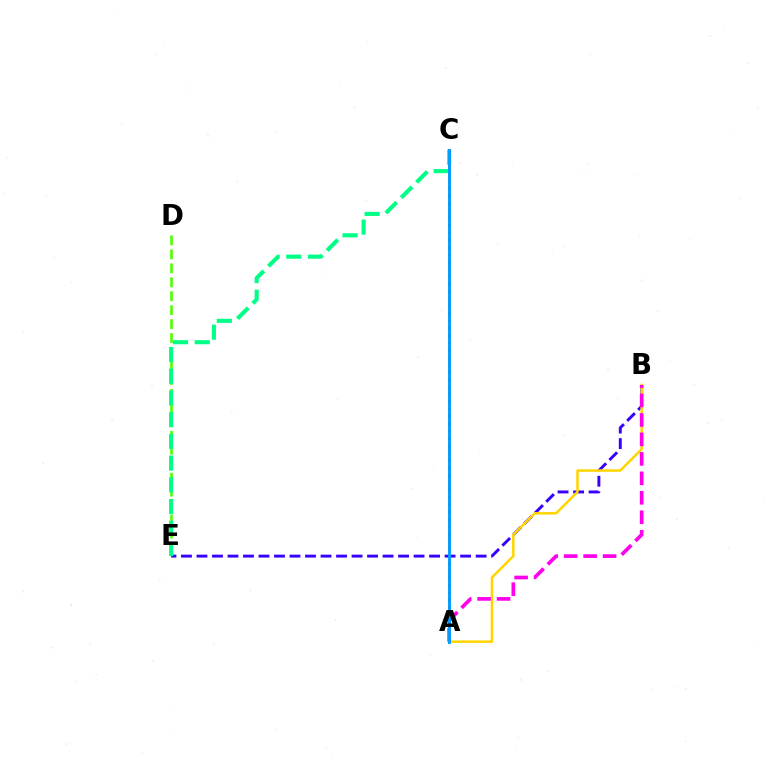{('B', 'E'): [{'color': '#3700ff', 'line_style': 'dashed', 'thickness': 2.11}], ('D', 'E'): [{'color': '#4fff00', 'line_style': 'dashed', 'thickness': 1.9}], ('A', 'B'): [{'color': '#ffd500', 'line_style': 'solid', 'thickness': 1.81}, {'color': '#ff00ed', 'line_style': 'dashed', 'thickness': 2.64}], ('C', 'E'): [{'color': '#00ff86', 'line_style': 'dashed', 'thickness': 2.95}], ('A', 'C'): [{'color': '#ff0000', 'line_style': 'dotted', 'thickness': 2.0}, {'color': '#009eff', 'line_style': 'solid', 'thickness': 2.09}]}